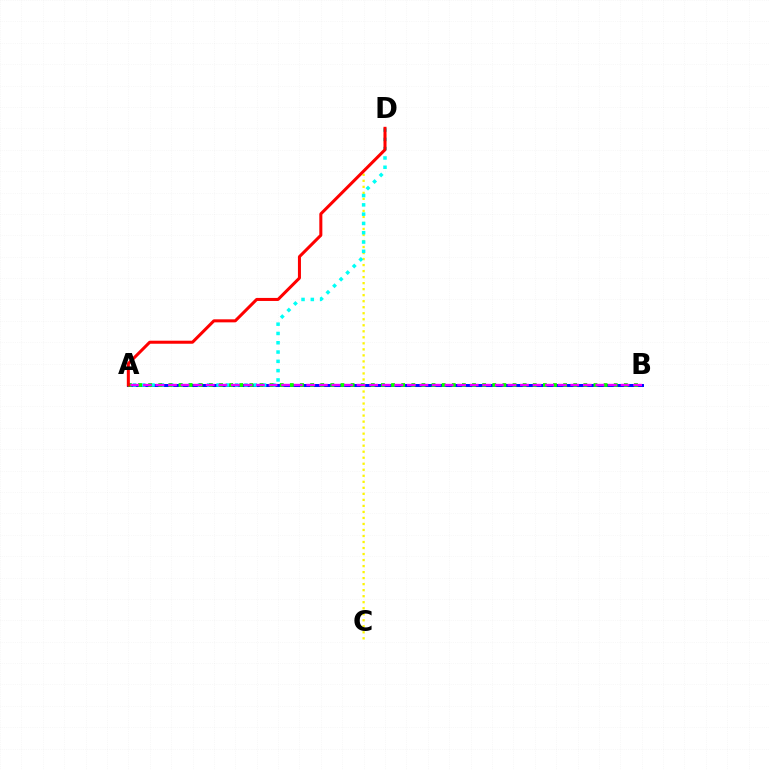{('A', 'B'): [{'color': '#0010ff', 'line_style': 'solid', 'thickness': 2.16}, {'color': '#08ff00', 'line_style': 'dotted', 'thickness': 2.75}, {'color': '#ee00ff', 'line_style': 'dashed', 'thickness': 1.71}], ('C', 'D'): [{'color': '#fcf500', 'line_style': 'dotted', 'thickness': 1.64}], ('A', 'D'): [{'color': '#00fff6', 'line_style': 'dotted', 'thickness': 2.52}, {'color': '#ff0000', 'line_style': 'solid', 'thickness': 2.18}]}